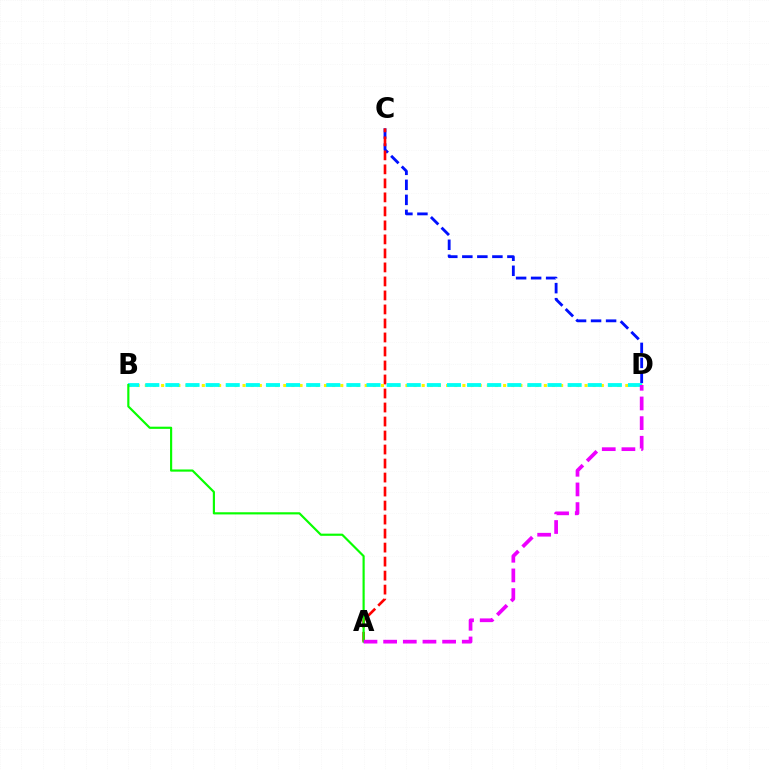{('C', 'D'): [{'color': '#0010ff', 'line_style': 'dashed', 'thickness': 2.04}], ('A', 'C'): [{'color': '#ff0000', 'line_style': 'dashed', 'thickness': 1.9}], ('B', 'D'): [{'color': '#fcf500', 'line_style': 'dotted', 'thickness': 2.21}, {'color': '#00fff6', 'line_style': 'dashed', 'thickness': 2.73}], ('A', 'B'): [{'color': '#08ff00', 'line_style': 'solid', 'thickness': 1.56}], ('A', 'D'): [{'color': '#ee00ff', 'line_style': 'dashed', 'thickness': 2.67}]}